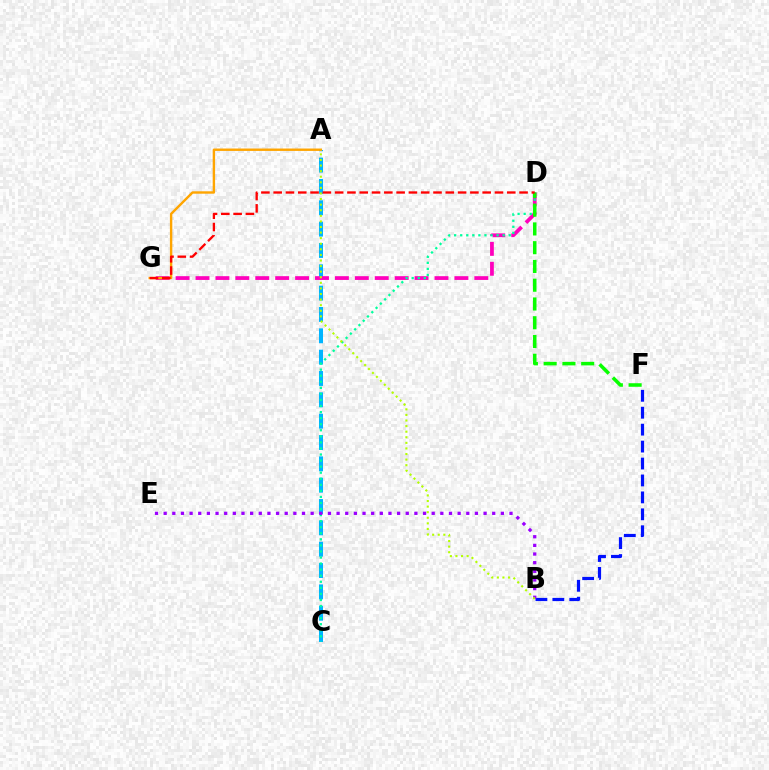{('A', 'C'): [{'color': '#00b5ff', 'line_style': 'dashed', 'thickness': 2.9}], ('D', 'G'): [{'color': '#ff00bd', 'line_style': 'dashed', 'thickness': 2.71}, {'color': '#ff0000', 'line_style': 'dashed', 'thickness': 1.67}], ('C', 'D'): [{'color': '#00ff9d', 'line_style': 'dotted', 'thickness': 1.65}], ('D', 'F'): [{'color': '#08ff00', 'line_style': 'dashed', 'thickness': 2.55}], ('B', 'F'): [{'color': '#0010ff', 'line_style': 'dashed', 'thickness': 2.3}], ('A', 'G'): [{'color': '#ffa500', 'line_style': 'solid', 'thickness': 1.73}], ('B', 'E'): [{'color': '#9b00ff', 'line_style': 'dotted', 'thickness': 2.35}], ('A', 'B'): [{'color': '#b3ff00', 'line_style': 'dotted', 'thickness': 1.52}]}